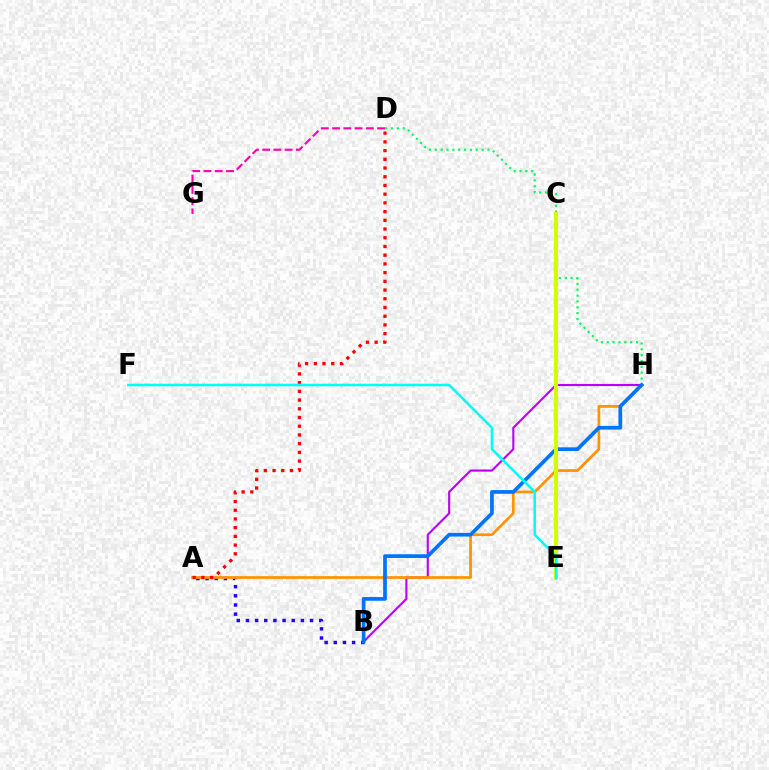{('D', 'H'): [{'color': '#00ff5c', 'line_style': 'dotted', 'thickness': 1.59}], ('A', 'B'): [{'color': '#2500ff', 'line_style': 'dotted', 'thickness': 2.49}], ('B', 'H'): [{'color': '#b900ff', 'line_style': 'solid', 'thickness': 1.52}, {'color': '#0074ff', 'line_style': 'solid', 'thickness': 2.67}], ('A', 'H'): [{'color': '#ff9400', 'line_style': 'solid', 'thickness': 1.97}], ('A', 'D'): [{'color': '#ff0000', 'line_style': 'dotted', 'thickness': 2.37}], ('C', 'E'): [{'color': '#3dff00', 'line_style': 'dotted', 'thickness': 1.51}, {'color': '#d1ff00', 'line_style': 'solid', 'thickness': 2.96}], ('D', 'G'): [{'color': '#ff00ac', 'line_style': 'dashed', 'thickness': 1.53}], ('E', 'F'): [{'color': '#00fff6', 'line_style': 'solid', 'thickness': 1.86}]}